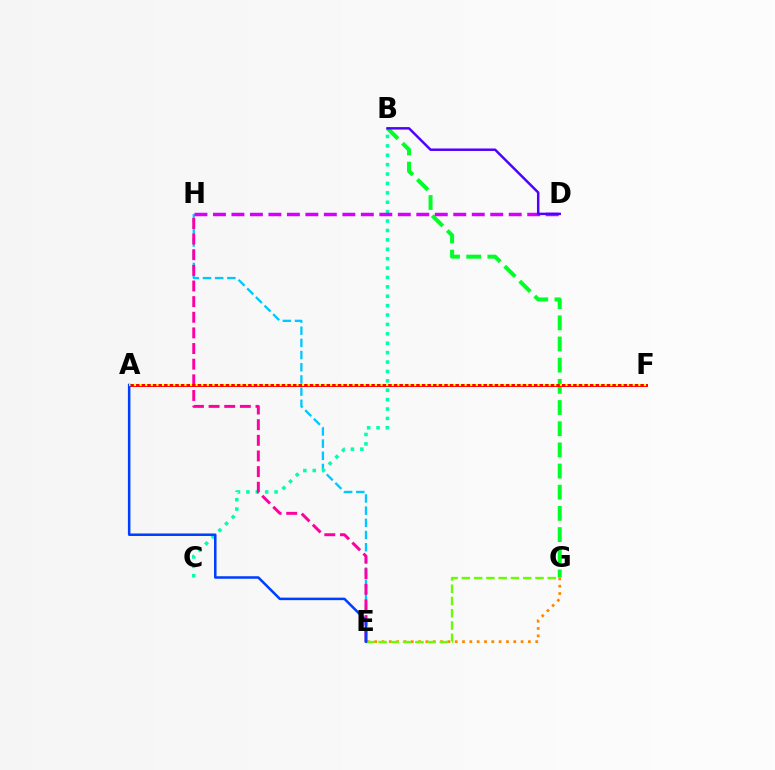{('E', 'G'): [{'color': '#ff8800', 'line_style': 'dotted', 'thickness': 1.99}, {'color': '#66ff00', 'line_style': 'dashed', 'thickness': 1.67}], ('E', 'H'): [{'color': '#00c7ff', 'line_style': 'dashed', 'thickness': 1.66}, {'color': '#ff00a0', 'line_style': 'dashed', 'thickness': 2.12}], ('B', 'C'): [{'color': '#00ffaf', 'line_style': 'dotted', 'thickness': 2.55}], ('B', 'G'): [{'color': '#00ff27', 'line_style': 'dashed', 'thickness': 2.88}], ('A', 'F'): [{'color': '#ff0000', 'line_style': 'solid', 'thickness': 2.14}, {'color': '#eeff00', 'line_style': 'dotted', 'thickness': 1.52}], ('D', 'H'): [{'color': '#d600ff', 'line_style': 'dashed', 'thickness': 2.51}], ('B', 'D'): [{'color': '#4f00ff', 'line_style': 'solid', 'thickness': 1.78}], ('A', 'E'): [{'color': '#003fff', 'line_style': 'solid', 'thickness': 1.82}]}